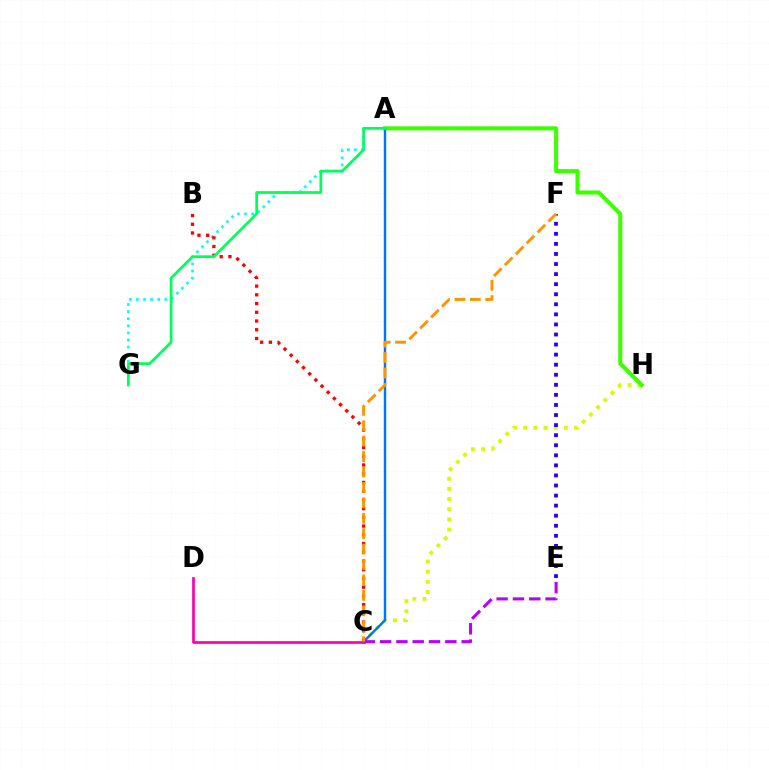{('C', 'H'): [{'color': '#d1ff00', 'line_style': 'dotted', 'thickness': 2.77}], ('A', 'H'): [{'color': '#3dff00', 'line_style': 'solid', 'thickness': 2.92}], ('C', 'D'): [{'color': '#ff00ac', 'line_style': 'solid', 'thickness': 1.95}], ('A', 'C'): [{'color': '#0074ff', 'line_style': 'solid', 'thickness': 1.75}], ('A', 'G'): [{'color': '#00fff6', 'line_style': 'dotted', 'thickness': 1.93}, {'color': '#00ff5c', 'line_style': 'solid', 'thickness': 1.96}], ('B', 'C'): [{'color': '#ff0000', 'line_style': 'dotted', 'thickness': 2.37}], ('C', 'E'): [{'color': '#b900ff', 'line_style': 'dashed', 'thickness': 2.22}], ('E', 'F'): [{'color': '#2500ff', 'line_style': 'dotted', 'thickness': 2.74}], ('C', 'F'): [{'color': '#ff9400', 'line_style': 'dashed', 'thickness': 2.09}]}